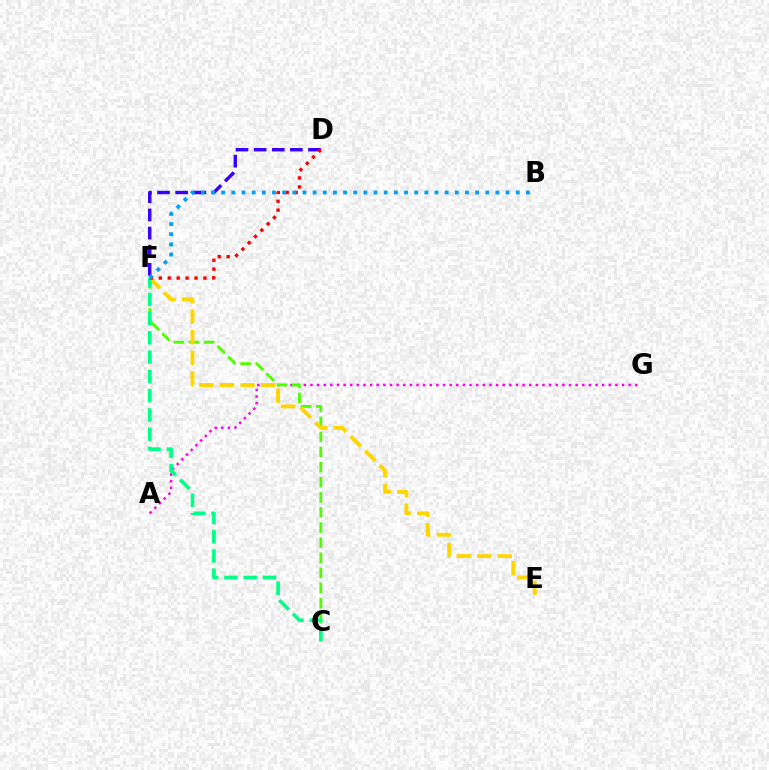{('A', 'G'): [{'color': '#ff00ed', 'line_style': 'dotted', 'thickness': 1.8}], ('C', 'F'): [{'color': '#4fff00', 'line_style': 'dashed', 'thickness': 2.05}, {'color': '#00ff86', 'line_style': 'dashed', 'thickness': 2.62}], ('D', 'F'): [{'color': '#3700ff', 'line_style': 'dashed', 'thickness': 2.46}, {'color': '#ff0000', 'line_style': 'dotted', 'thickness': 2.42}], ('E', 'F'): [{'color': '#ffd500', 'line_style': 'dashed', 'thickness': 2.79}], ('B', 'F'): [{'color': '#009eff', 'line_style': 'dotted', 'thickness': 2.76}]}